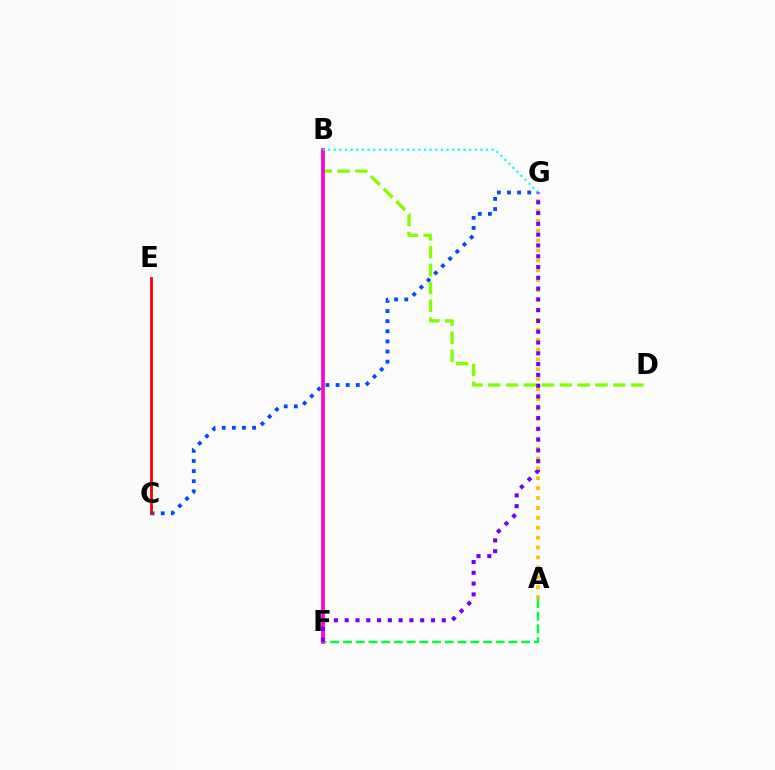{('A', 'F'): [{'color': '#00ff39', 'line_style': 'dashed', 'thickness': 1.73}], ('B', 'D'): [{'color': '#84ff00', 'line_style': 'dashed', 'thickness': 2.43}], ('B', 'F'): [{'color': '#ff00cf', 'line_style': 'solid', 'thickness': 2.65}], ('C', 'G'): [{'color': '#004bff', 'line_style': 'dotted', 'thickness': 2.75}], ('C', 'E'): [{'color': '#ff0000', 'line_style': 'solid', 'thickness': 2.04}], ('A', 'G'): [{'color': '#ffbd00', 'line_style': 'dotted', 'thickness': 2.69}], ('B', 'G'): [{'color': '#00fff6', 'line_style': 'dotted', 'thickness': 1.53}], ('F', 'G'): [{'color': '#7200ff', 'line_style': 'dotted', 'thickness': 2.93}]}